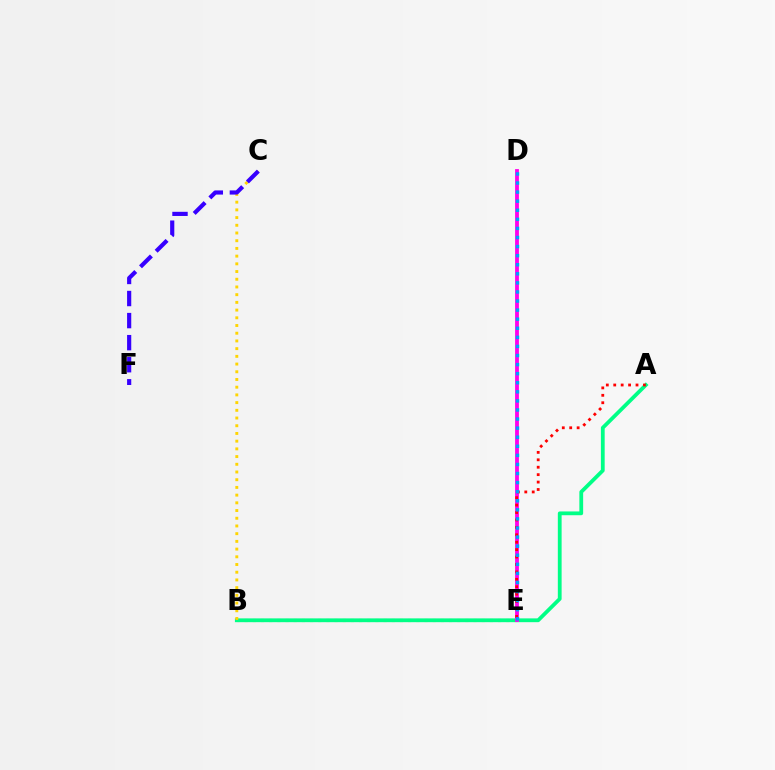{('B', 'E'): [{'color': '#4fff00', 'line_style': 'dotted', 'thickness': 2.22}], ('A', 'B'): [{'color': '#00ff86', 'line_style': 'solid', 'thickness': 2.73}], ('D', 'E'): [{'color': '#ff00ed', 'line_style': 'solid', 'thickness': 2.75}, {'color': '#009eff', 'line_style': 'dotted', 'thickness': 2.47}], ('A', 'E'): [{'color': '#ff0000', 'line_style': 'dotted', 'thickness': 2.02}], ('B', 'C'): [{'color': '#ffd500', 'line_style': 'dotted', 'thickness': 2.09}], ('C', 'F'): [{'color': '#3700ff', 'line_style': 'dashed', 'thickness': 3.0}]}